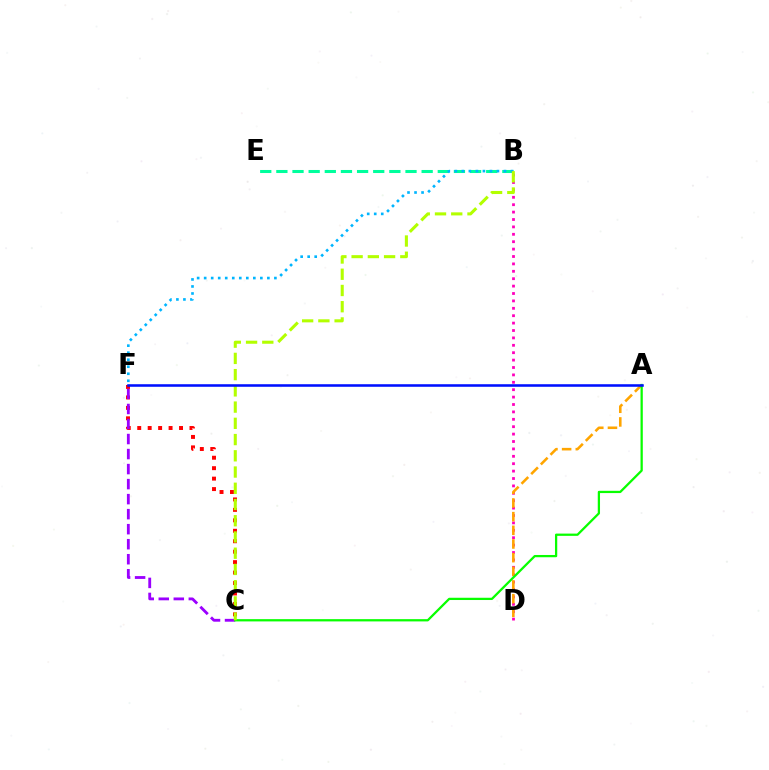{('B', 'D'): [{'color': '#ff00bd', 'line_style': 'dotted', 'thickness': 2.01}], ('C', 'F'): [{'color': '#ff0000', 'line_style': 'dotted', 'thickness': 2.84}, {'color': '#9b00ff', 'line_style': 'dashed', 'thickness': 2.04}], ('B', 'E'): [{'color': '#00ff9d', 'line_style': 'dashed', 'thickness': 2.19}], ('A', 'D'): [{'color': '#ffa500', 'line_style': 'dashed', 'thickness': 1.86}], ('A', 'C'): [{'color': '#08ff00', 'line_style': 'solid', 'thickness': 1.63}], ('B', 'F'): [{'color': '#00b5ff', 'line_style': 'dotted', 'thickness': 1.91}], ('B', 'C'): [{'color': '#b3ff00', 'line_style': 'dashed', 'thickness': 2.21}], ('A', 'F'): [{'color': '#0010ff', 'line_style': 'solid', 'thickness': 1.85}]}